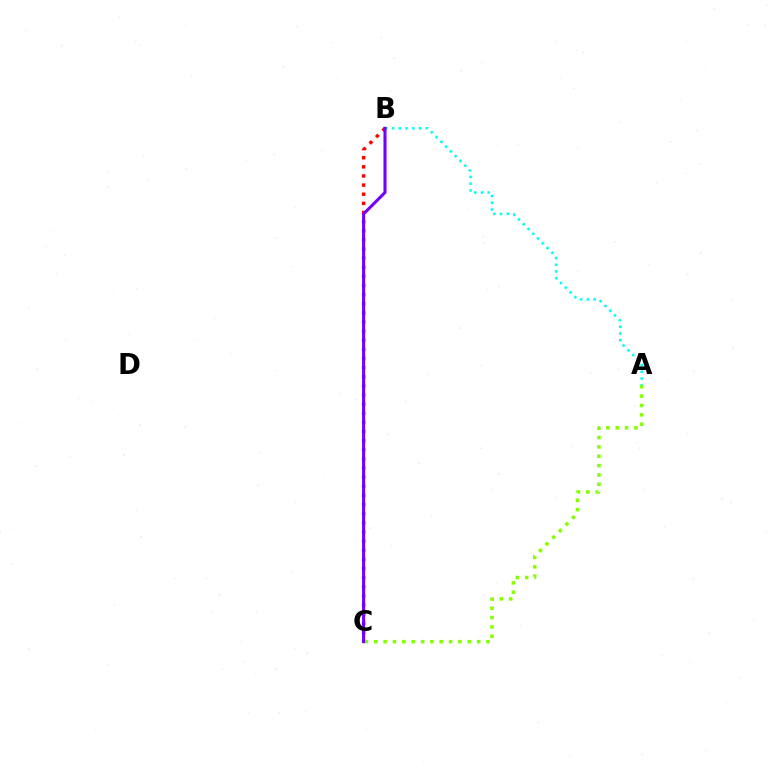{('B', 'C'): [{'color': '#ff0000', 'line_style': 'dotted', 'thickness': 2.48}, {'color': '#7200ff', 'line_style': 'solid', 'thickness': 2.21}], ('A', 'C'): [{'color': '#84ff00', 'line_style': 'dotted', 'thickness': 2.54}], ('A', 'B'): [{'color': '#00fff6', 'line_style': 'dotted', 'thickness': 1.83}]}